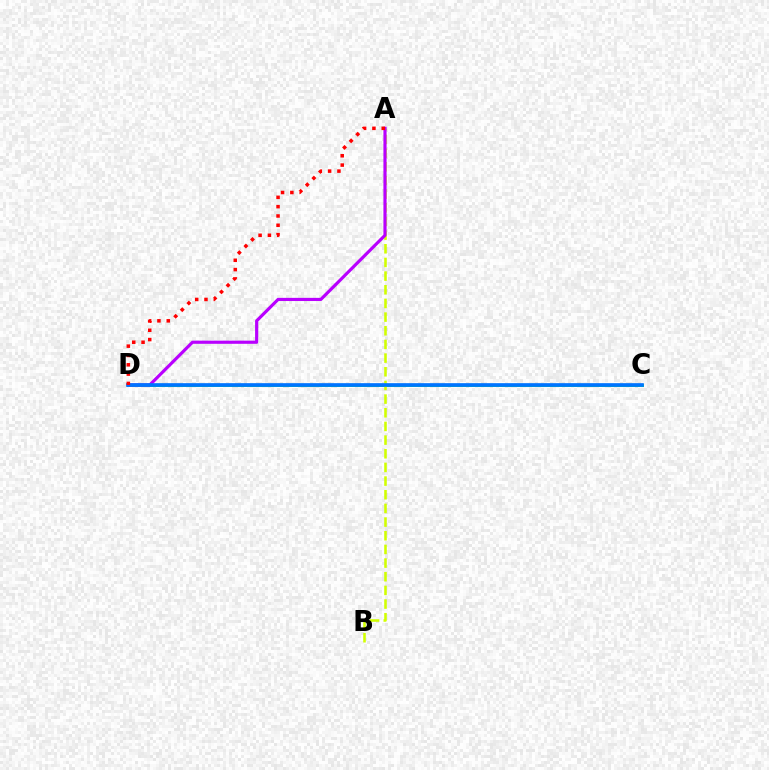{('C', 'D'): [{'color': '#00ff5c', 'line_style': 'solid', 'thickness': 2.11}, {'color': '#0074ff', 'line_style': 'solid', 'thickness': 2.64}], ('A', 'B'): [{'color': '#d1ff00', 'line_style': 'dashed', 'thickness': 1.86}], ('A', 'D'): [{'color': '#b900ff', 'line_style': 'solid', 'thickness': 2.28}, {'color': '#ff0000', 'line_style': 'dotted', 'thickness': 2.53}]}